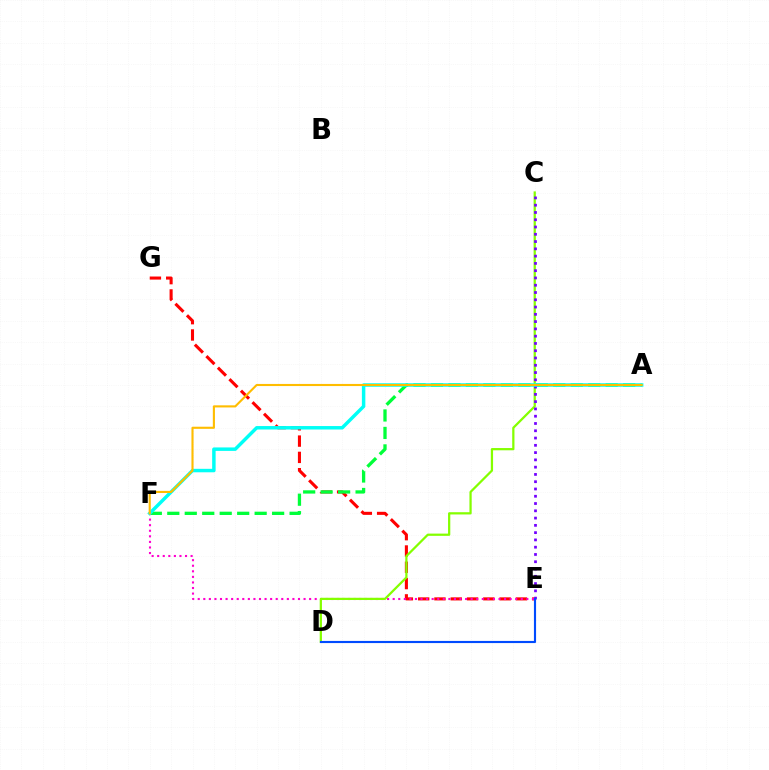{('E', 'G'): [{'color': '#ff0000', 'line_style': 'dashed', 'thickness': 2.21}], ('A', 'F'): [{'color': '#00ff39', 'line_style': 'dashed', 'thickness': 2.37}, {'color': '#00fff6', 'line_style': 'solid', 'thickness': 2.49}, {'color': '#ffbd00', 'line_style': 'solid', 'thickness': 1.53}], ('E', 'F'): [{'color': '#ff00cf', 'line_style': 'dotted', 'thickness': 1.51}], ('C', 'D'): [{'color': '#84ff00', 'line_style': 'solid', 'thickness': 1.62}], ('C', 'E'): [{'color': '#7200ff', 'line_style': 'dotted', 'thickness': 1.98}], ('D', 'E'): [{'color': '#004bff', 'line_style': 'solid', 'thickness': 1.54}]}